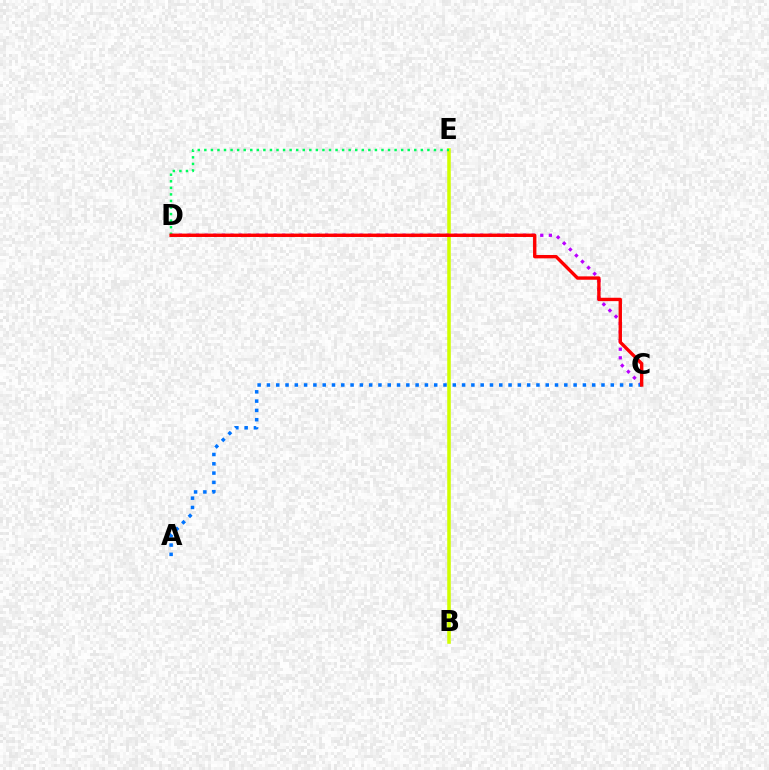{('B', 'E'): [{'color': '#d1ff00', 'line_style': 'solid', 'thickness': 2.55}], ('C', 'D'): [{'color': '#b900ff', 'line_style': 'dotted', 'thickness': 2.34}, {'color': '#ff0000', 'line_style': 'solid', 'thickness': 2.43}], ('D', 'E'): [{'color': '#00ff5c', 'line_style': 'dotted', 'thickness': 1.78}], ('A', 'C'): [{'color': '#0074ff', 'line_style': 'dotted', 'thickness': 2.52}]}